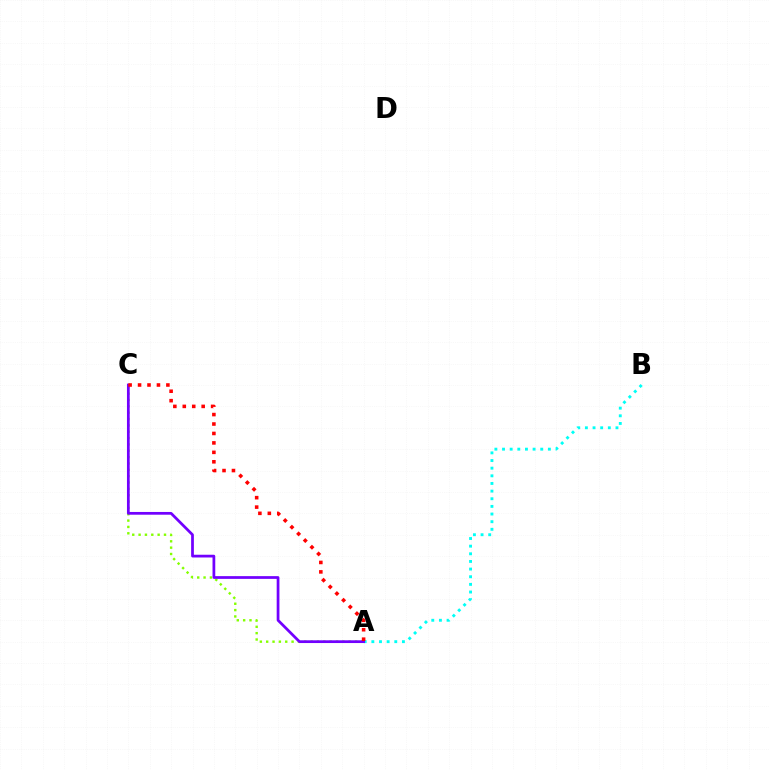{('A', 'C'): [{'color': '#84ff00', 'line_style': 'dotted', 'thickness': 1.72}, {'color': '#7200ff', 'line_style': 'solid', 'thickness': 1.98}, {'color': '#ff0000', 'line_style': 'dotted', 'thickness': 2.57}], ('A', 'B'): [{'color': '#00fff6', 'line_style': 'dotted', 'thickness': 2.08}]}